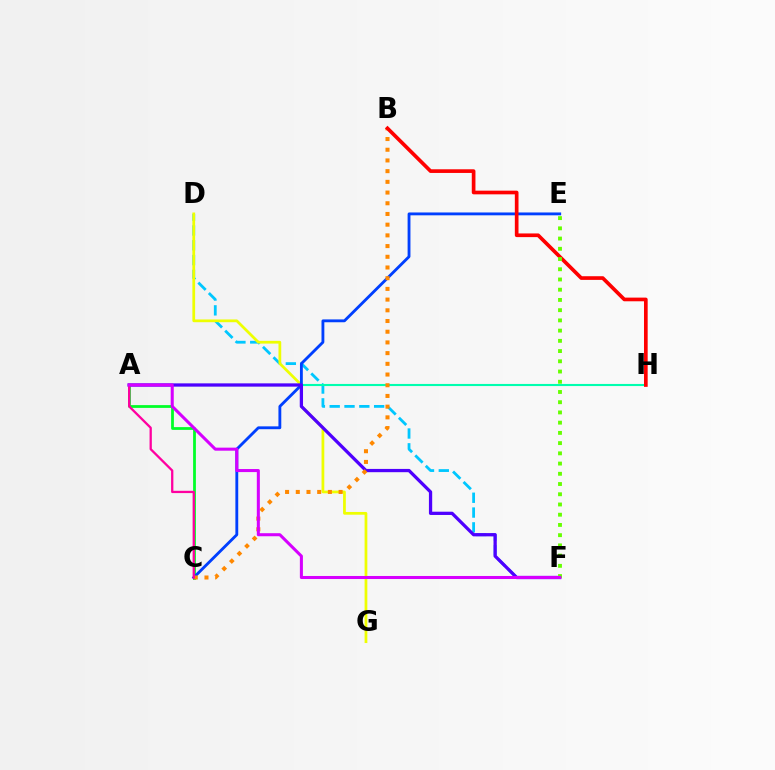{('D', 'F'): [{'color': '#00c7ff', 'line_style': 'dashed', 'thickness': 2.01}], ('A', 'C'): [{'color': '#00ff27', 'line_style': 'solid', 'thickness': 2.0}, {'color': '#ff00a0', 'line_style': 'solid', 'thickness': 1.64}], ('D', 'G'): [{'color': '#eeff00', 'line_style': 'solid', 'thickness': 1.98}], ('A', 'H'): [{'color': '#00ffaf', 'line_style': 'solid', 'thickness': 1.52}], ('C', 'E'): [{'color': '#003fff', 'line_style': 'solid', 'thickness': 2.05}], ('A', 'F'): [{'color': '#4f00ff', 'line_style': 'solid', 'thickness': 2.35}, {'color': '#d600ff', 'line_style': 'solid', 'thickness': 2.19}], ('B', 'C'): [{'color': '#ff8800', 'line_style': 'dotted', 'thickness': 2.91}], ('B', 'H'): [{'color': '#ff0000', 'line_style': 'solid', 'thickness': 2.64}], ('E', 'F'): [{'color': '#66ff00', 'line_style': 'dotted', 'thickness': 2.78}]}